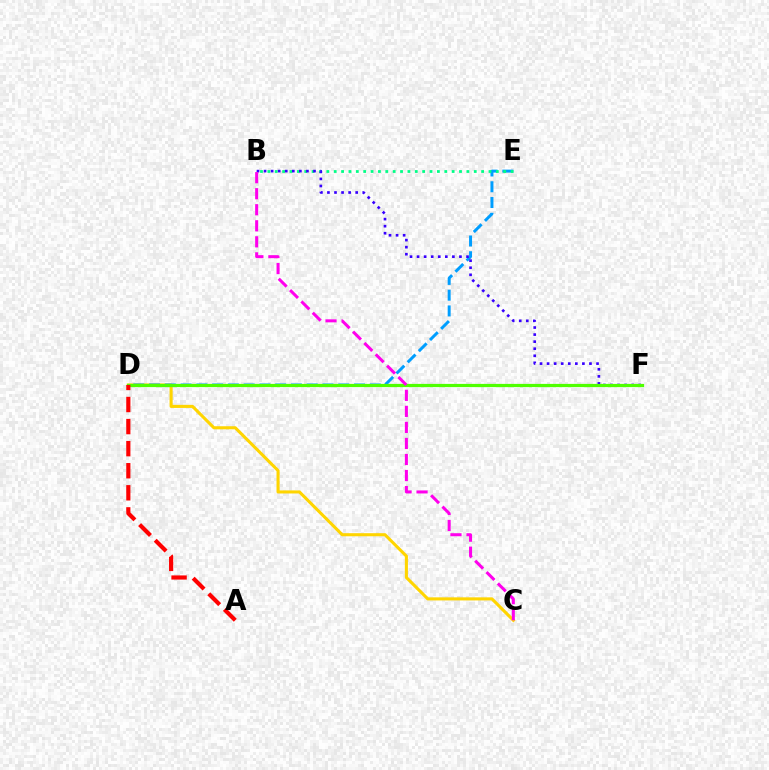{('C', 'D'): [{'color': '#ffd500', 'line_style': 'solid', 'thickness': 2.22}], ('D', 'E'): [{'color': '#009eff', 'line_style': 'dashed', 'thickness': 2.14}], ('B', 'E'): [{'color': '#00ff86', 'line_style': 'dotted', 'thickness': 2.0}], ('B', 'F'): [{'color': '#3700ff', 'line_style': 'dotted', 'thickness': 1.92}], ('D', 'F'): [{'color': '#4fff00', 'line_style': 'solid', 'thickness': 2.32}], ('B', 'C'): [{'color': '#ff00ed', 'line_style': 'dashed', 'thickness': 2.18}], ('A', 'D'): [{'color': '#ff0000', 'line_style': 'dashed', 'thickness': 3.0}]}